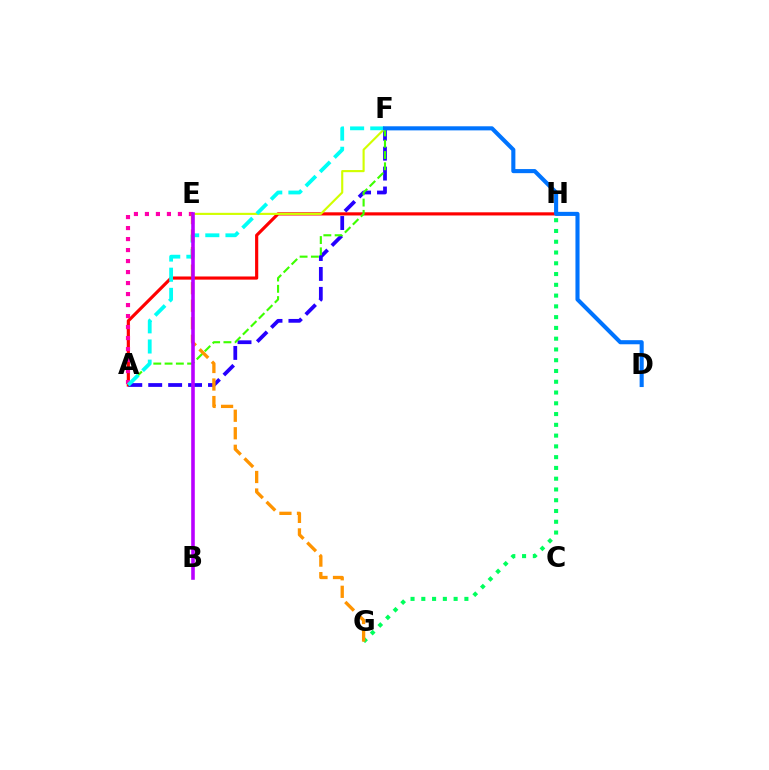{('A', 'H'): [{'color': '#ff0000', 'line_style': 'solid', 'thickness': 2.27}], ('A', 'F'): [{'color': '#2500ff', 'line_style': 'dashed', 'thickness': 2.71}, {'color': '#3dff00', 'line_style': 'dashed', 'thickness': 1.53}, {'color': '#00fff6', 'line_style': 'dashed', 'thickness': 2.74}], ('E', 'F'): [{'color': '#d1ff00', 'line_style': 'solid', 'thickness': 1.54}], ('A', 'E'): [{'color': '#ff00ac', 'line_style': 'dotted', 'thickness': 2.99}], ('G', 'H'): [{'color': '#00ff5c', 'line_style': 'dotted', 'thickness': 2.93}], ('E', 'G'): [{'color': '#ff9400', 'line_style': 'dashed', 'thickness': 2.38}], ('B', 'E'): [{'color': '#b900ff', 'line_style': 'solid', 'thickness': 2.58}], ('D', 'F'): [{'color': '#0074ff', 'line_style': 'solid', 'thickness': 2.95}]}